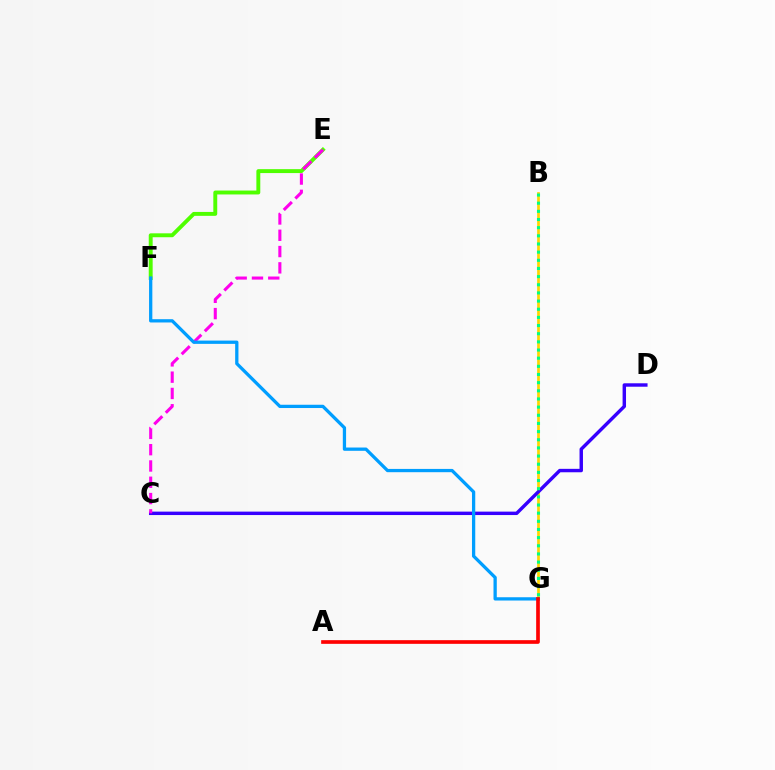{('E', 'F'): [{'color': '#4fff00', 'line_style': 'solid', 'thickness': 2.81}], ('B', 'G'): [{'color': '#ffd500', 'line_style': 'solid', 'thickness': 1.94}, {'color': '#00ff86', 'line_style': 'dotted', 'thickness': 2.22}], ('C', 'D'): [{'color': '#3700ff', 'line_style': 'solid', 'thickness': 2.47}], ('C', 'E'): [{'color': '#ff00ed', 'line_style': 'dashed', 'thickness': 2.21}], ('F', 'G'): [{'color': '#009eff', 'line_style': 'solid', 'thickness': 2.36}], ('A', 'G'): [{'color': '#ff0000', 'line_style': 'solid', 'thickness': 2.64}]}